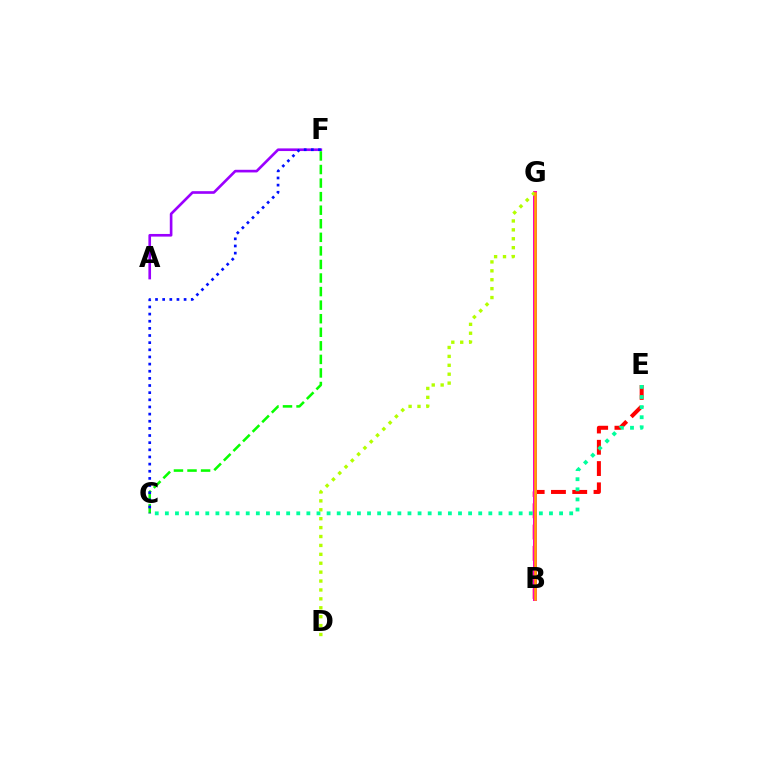{('B', 'G'): [{'color': '#00b5ff', 'line_style': 'solid', 'thickness': 1.51}, {'color': '#ff00bd', 'line_style': 'solid', 'thickness': 2.87}, {'color': '#ffa500', 'line_style': 'solid', 'thickness': 1.81}], ('A', 'F'): [{'color': '#9b00ff', 'line_style': 'solid', 'thickness': 1.9}], ('B', 'E'): [{'color': '#ff0000', 'line_style': 'dashed', 'thickness': 2.89}], ('C', 'F'): [{'color': '#08ff00', 'line_style': 'dashed', 'thickness': 1.84}, {'color': '#0010ff', 'line_style': 'dotted', 'thickness': 1.94}], ('C', 'E'): [{'color': '#00ff9d', 'line_style': 'dotted', 'thickness': 2.75}], ('D', 'G'): [{'color': '#b3ff00', 'line_style': 'dotted', 'thickness': 2.42}]}